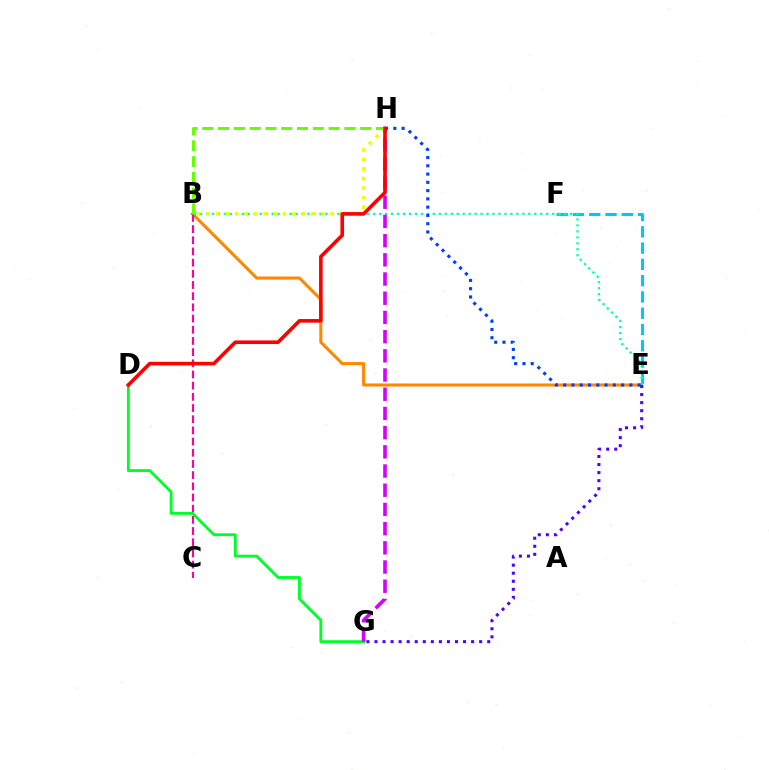{('B', 'E'): [{'color': '#ff8800', 'line_style': 'solid', 'thickness': 2.21}, {'color': '#00ffaf', 'line_style': 'dotted', 'thickness': 1.62}], ('E', 'F'): [{'color': '#00c7ff', 'line_style': 'dashed', 'thickness': 2.21}], ('B', 'C'): [{'color': '#ff00a0', 'line_style': 'dashed', 'thickness': 1.52}], ('B', 'H'): [{'color': '#eeff00', 'line_style': 'dotted', 'thickness': 2.59}, {'color': '#66ff00', 'line_style': 'dashed', 'thickness': 2.15}], ('D', 'G'): [{'color': '#00ff27', 'line_style': 'solid', 'thickness': 2.05}], ('G', 'H'): [{'color': '#d600ff', 'line_style': 'dashed', 'thickness': 2.61}], ('E', 'H'): [{'color': '#003fff', 'line_style': 'dotted', 'thickness': 2.25}], ('E', 'G'): [{'color': '#4f00ff', 'line_style': 'dotted', 'thickness': 2.19}], ('D', 'H'): [{'color': '#ff0000', 'line_style': 'solid', 'thickness': 2.59}]}